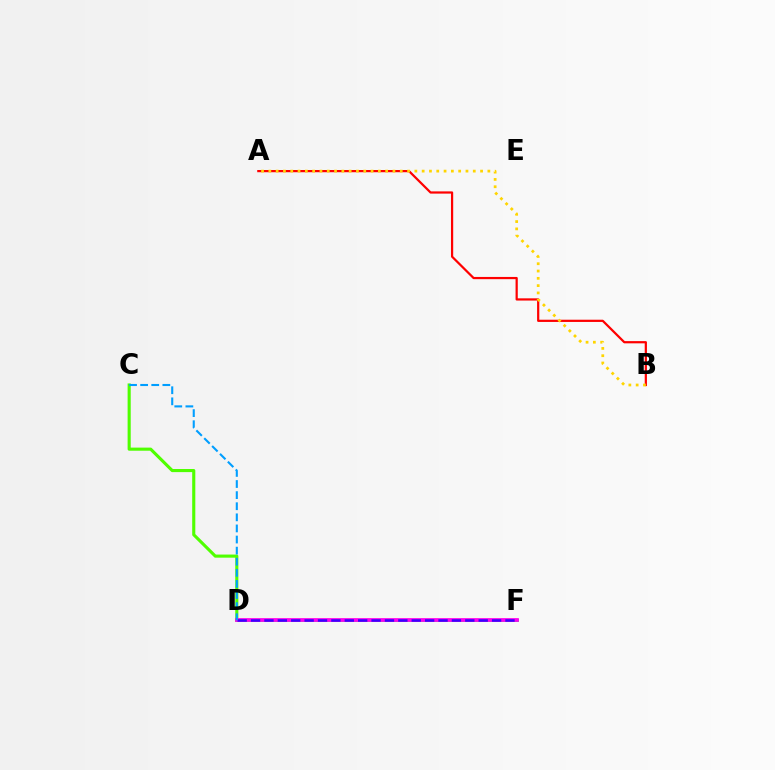{('C', 'D'): [{'color': '#4fff00', 'line_style': 'solid', 'thickness': 2.24}, {'color': '#009eff', 'line_style': 'dashed', 'thickness': 1.51}], ('A', 'B'): [{'color': '#ff0000', 'line_style': 'solid', 'thickness': 1.6}, {'color': '#ffd500', 'line_style': 'dotted', 'thickness': 1.98}], ('D', 'F'): [{'color': '#00ff86', 'line_style': 'solid', 'thickness': 2.1}, {'color': '#ff00ed', 'line_style': 'solid', 'thickness': 2.7}, {'color': '#3700ff', 'line_style': 'dashed', 'thickness': 1.82}]}